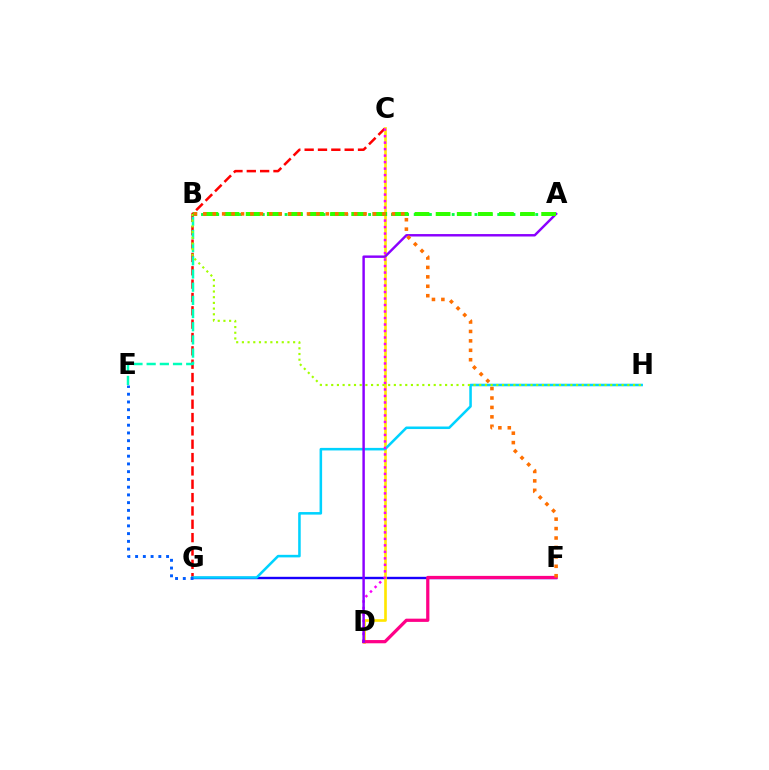{('F', 'G'): [{'color': '#1900ff', 'line_style': 'solid', 'thickness': 1.71}], ('C', 'G'): [{'color': '#ff0000', 'line_style': 'dashed', 'thickness': 1.81}], ('C', 'D'): [{'color': '#ffe600', 'line_style': 'solid', 'thickness': 1.91}, {'color': '#fa00f9', 'line_style': 'dotted', 'thickness': 1.76}], ('G', 'H'): [{'color': '#00d3ff', 'line_style': 'solid', 'thickness': 1.84}], ('E', 'G'): [{'color': '#005dff', 'line_style': 'dotted', 'thickness': 2.1}], ('B', 'E'): [{'color': '#00ffbb', 'line_style': 'dashed', 'thickness': 1.79}], ('B', 'H'): [{'color': '#a2ff00', 'line_style': 'dotted', 'thickness': 1.55}], ('A', 'B'): [{'color': '#00ff45', 'line_style': 'dotted', 'thickness': 2.06}, {'color': '#31ff00', 'line_style': 'dashed', 'thickness': 2.87}], ('D', 'F'): [{'color': '#ff0088', 'line_style': 'solid', 'thickness': 2.33}], ('A', 'D'): [{'color': '#8a00ff', 'line_style': 'solid', 'thickness': 1.76}], ('B', 'F'): [{'color': '#ff7000', 'line_style': 'dotted', 'thickness': 2.56}]}